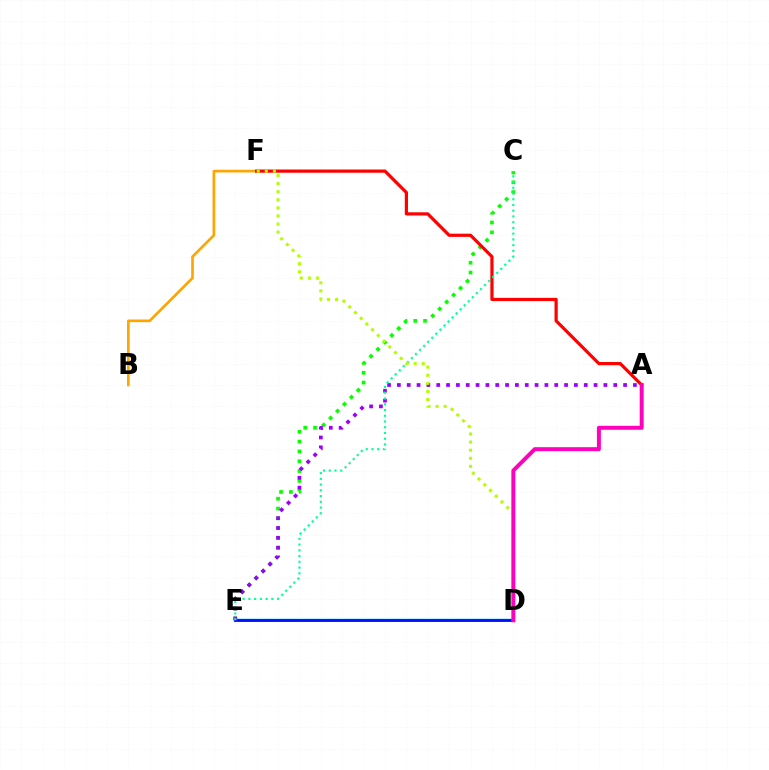{('D', 'E'): [{'color': '#00b5ff', 'line_style': 'solid', 'thickness': 1.79}, {'color': '#0010ff', 'line_style': 'solid', 'thickness': 2.03}], ('B', 'F'): [{'color': '#ffa500', 'line_style': 'solid', 'thickness': 1.92}], ('C', 'E'): [{'color': '#08ff00', 'line_style': 'dotted', 'thickness': 2.67}, {'color': '#00ff9d', 'line_style': 'dotted', 'thickness': 1.56}], ('A', 'F'): [{'color': '#ff0000', 'line_style': 'solid', 'thickness': 2.3}], ('A', 'E'): [{'color': '#9b00ff', 'line_style': 'dotted', 'thickness': 2.67}], ('D', 'F'): [{'color': '#b3ff00', 'line_style': 'dotted', 'thickness': 2.2}], ('A', 'D'): [{'color': '#ff00bd', 'line_style': 'solid', 'thickness': 2.85}]}